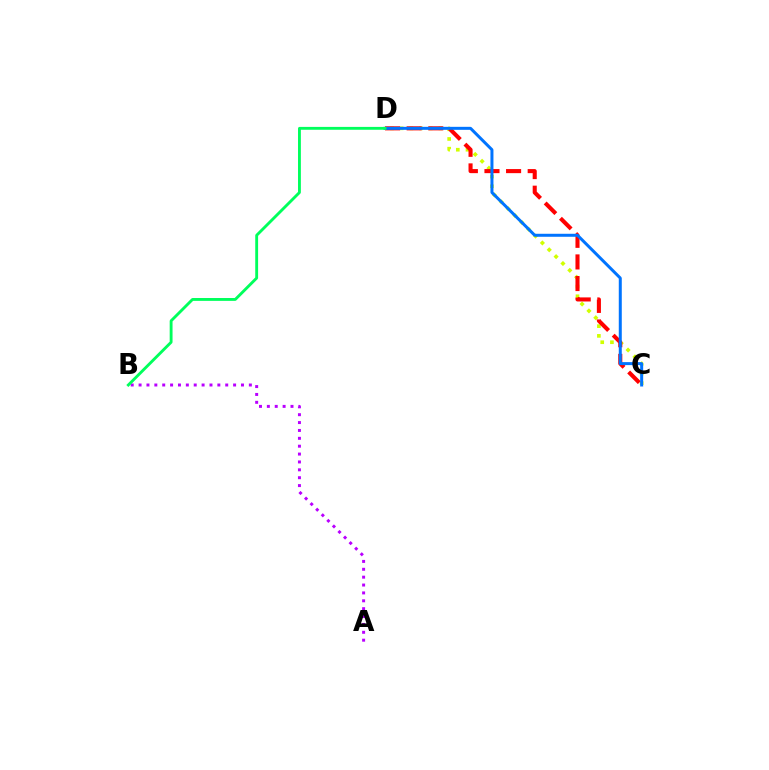{('A', 'B'): [{'color': '#b900ff', 'line_style': 'dotted', 'thickness': 2.14}], ('C', 'D'): [{'color': '#d1ff00', 'line_style': 'dotted', 'thickness': 2.63}, {'color': '#ff0000', 'line_style': 'dashed', 'thickness': 2.94}, {'color': '#0074ff', 'line_style': 'solid', 'thickness': 2.16}], ('B', 'D'): [{'color': '#00ff5c', 'line_style': 'solid', 'thickness': 2.06}]}